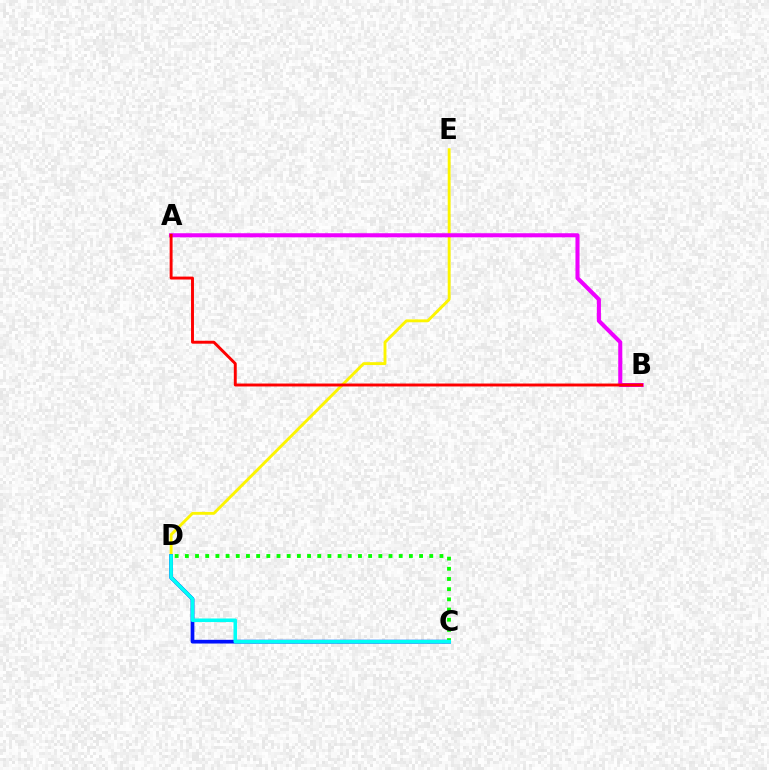{('D', 'E'): [{'color': '#fcf500', 'line_style': 'solid', 'thickness': 2.09}], ('A', 'B'): [{'color': '#ee00ff', 'line_style': 'solid', 'thickness': 2.93}, {'color': '#ff0000', 'line_style': 'solid', 'thickness': 2.1}], ('C', 'D'): [{'color': '#0010ff', 'line_style': 'solid', 'thickness': 2.68}, {'color': '#08ff00', 'line_style': 'dotted', 'thickness': 2.77}, {'color': '#00fff6', 'line_style': 'solid', 'thickness': 2.58}]}